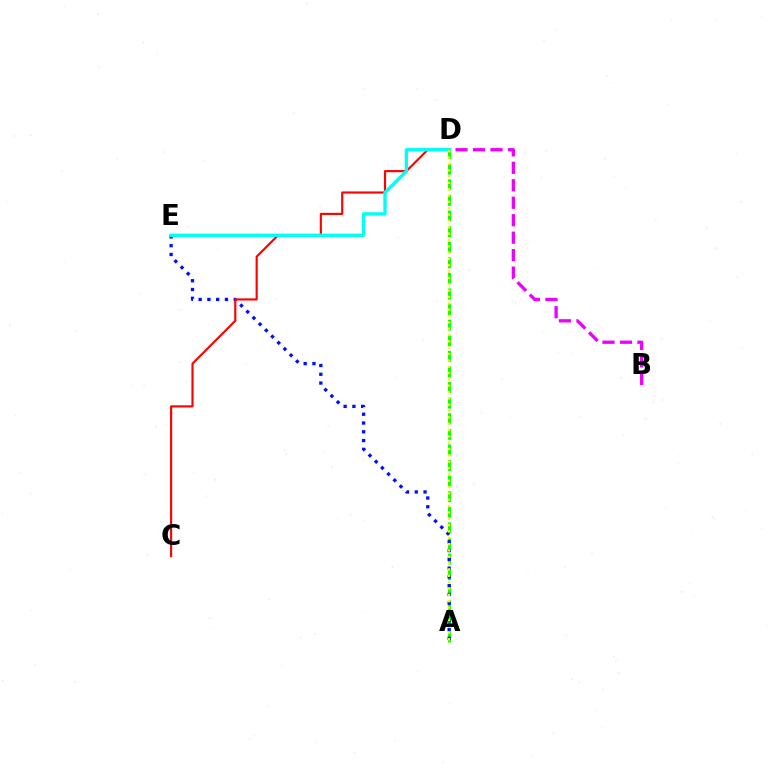{('B', 'D'): [{'color': '#ee00ff', 'line_style': 'dashed', 'thickness': 2.37}], ('A', 'D'): [{'color': '#08ff00', 'line_style': 'dashed', 'thickness': 2.12}, {'color': '#fcf500', 'line_style': 'dotted', 'thickness': 1.72}], ('A', 'E'): [{'color': '#0010ff', 'line_style': 'dotted', 'thickness': 2.38}], ('C', 'D'): [{'color': '#ff0000', 'line_style': 'solid', 'thickness': 1.54}], ('D', 'E'): [{'color': '#00fff6', 'line_style': 'solid', 'thickness': 2.41}]}